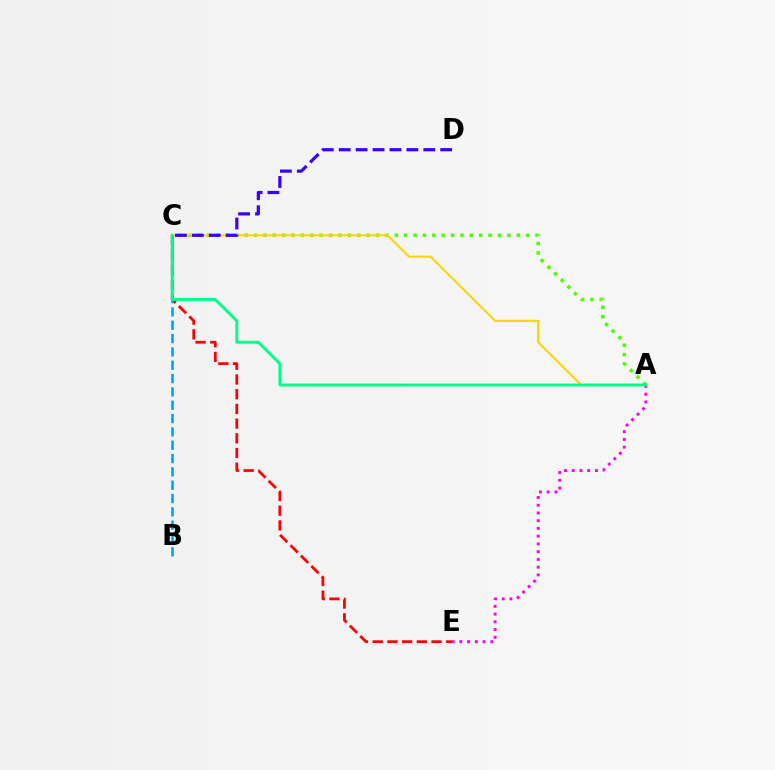{('A', 'C'): [{'color': '#4fff00', 'line_style': 'dotted', 'thickness': 2.55}, {'color': '#ffd500', 'line_style': 'solid', 'thickness': 1.5}, {'color': '#00ff86', 'line_style': 'solid', 'thickness': 2.1}], ('C', 'E'): [{'color': '#ff0000', 'line_style': 'dashed', 'thickness': 2.0}], ('A', 'E'): [{'color': '#ff00ed', 'line_style': 'dotted', 'thickness': 2.1}], ('B', 'C'): [{'color': '#009eff', 'line_style': 'dashed', 'thickness': 1.81}], ('C', 'D'): [{'color': '#3700ff', 'line_style': 'dashed', 'thickness': 2.3}]}